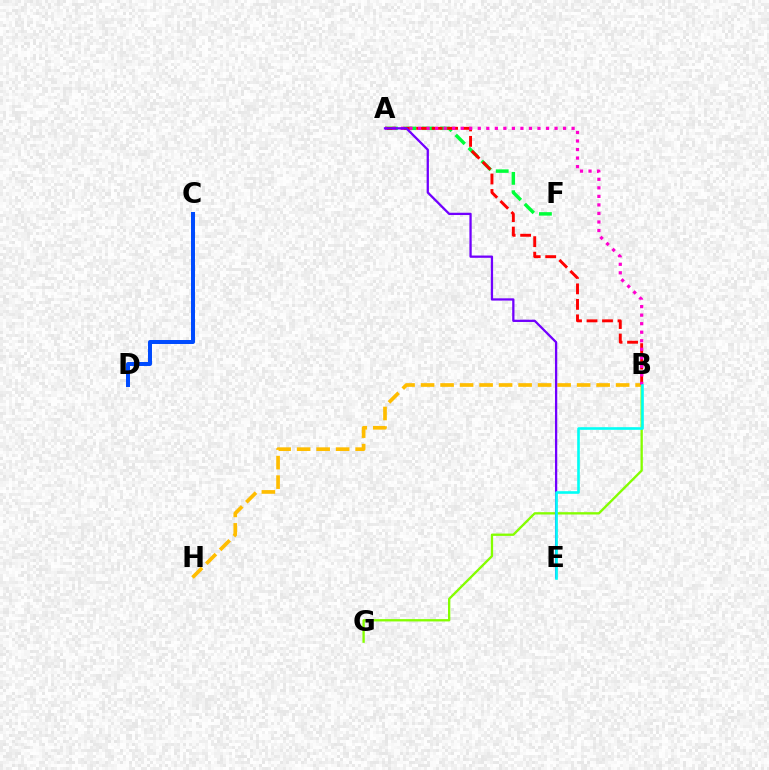{('A', 'F'): [{'color': '#00ff39', 'line_style': 'dashed', 'thickness': 2.49}], ('B', 'G'): [{'color': '#84ff00', 'line_style': 'solid', 'thickness': 1.67}], ('A', 'B'): [{'color': '#ff0000', 'line_style': 'dashed', 'thickness': 2.1}, {'color': '#ff00cf', 'line_style': 'dotted', 'thickness': 2.32}], ('B', 'H'): [{'color': '#ffbd00', 'line_style': 'dashed', 'thickness': 2.65}], ('C', 'D'): [{'color': '#004bff', 'line_style': 'solid', 'thickness': 2.87}], ('A', 'E'): [{'color': '#7200ff', 'line_style': 'solid', 'thickness': 1.64}], ('B', 'E'): [{'color': '#00fff6', 'line_style': 'solid', 'thickness': 1.88}]}